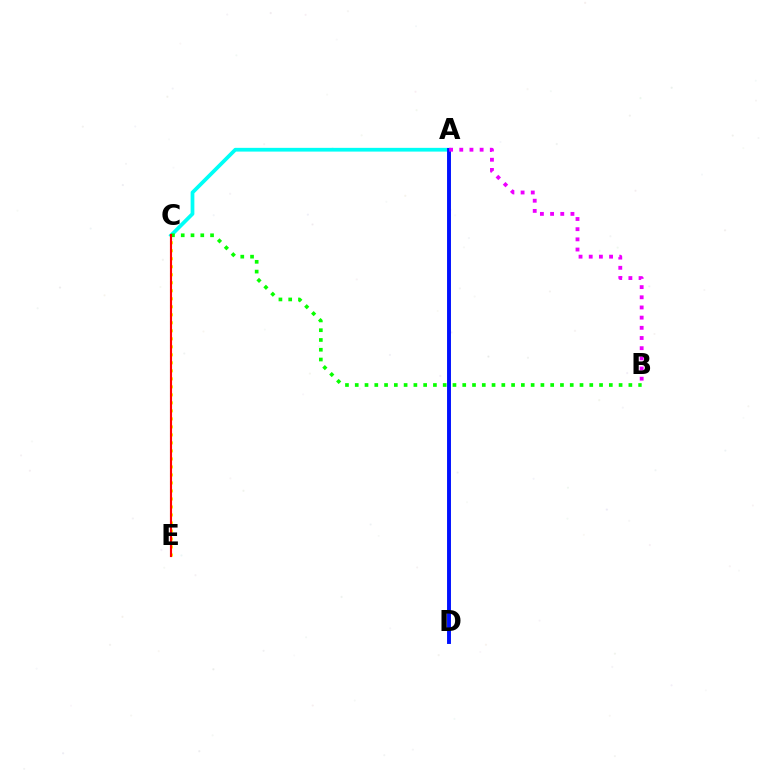{('A', 'C'): [{'color': '#00fff6', 'line_style': 'solid', 'thickness': 2.69}], ('C', 'E'): [{'color': '#fcf500', 'line_style': 'dotted', 'thickness': 2.18}, {'color': '#ff0000', 'line_style': 'solid', 'thickness': 1.54}], ('A', 'D'): [{'color': '#0010ff', 'line_style': 'solid', 'thickness': 2.82}], ('B', 'C'): [{'color': '#08ff00', 'line_style': 'dotted', 'thickness': 2.66}], ('A', 'B'): [{'color': '#ee00ff', 'line_style': 'dotted', 'thickness': 2.76}]}